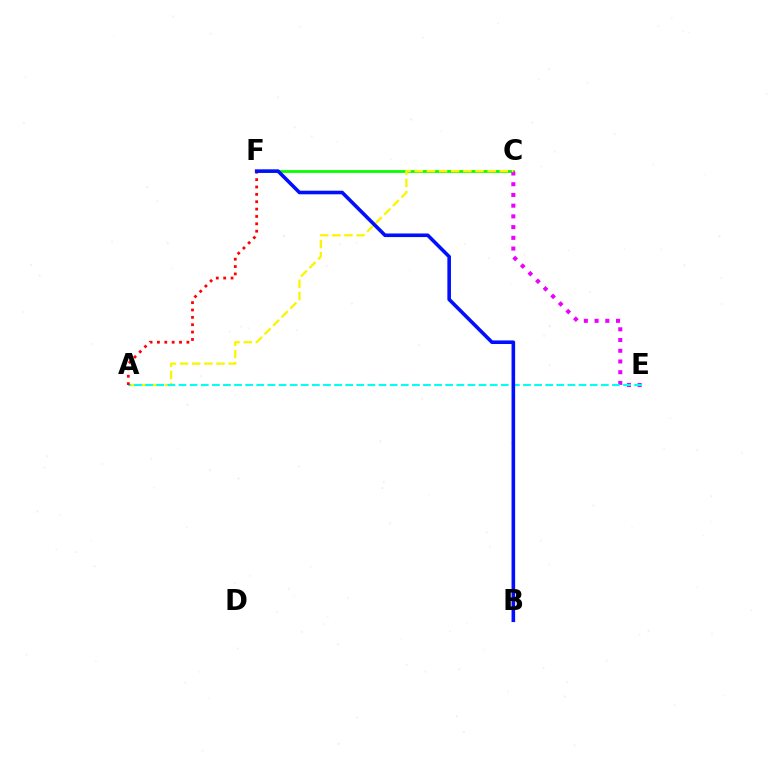{('C', 'F'): [{'color': '#08ff00', 'line_style': 'solid', 'thickness': 2.02}], ('C', 'E'): [{'color': '#ee00ff', 'line_style': 'dotted', 'thickness': 2.91}], ('A', 'C'): [{'color': '#fcf500', 'line_style': 'dashed', 'thickness': 1.65}], ('A', 'E'): [{'color': '#00fff6', 'line_style': 'dashed', 'thickness': 1.51}], ('A', 'F'): [{'color': '#ff0000', 'line_style': 'dotted', 'thickness': 2.0}], ('B', 'F'): [{'color': '#0010ff', 'line_style': 'solid', 'thickness': 2.59}]}